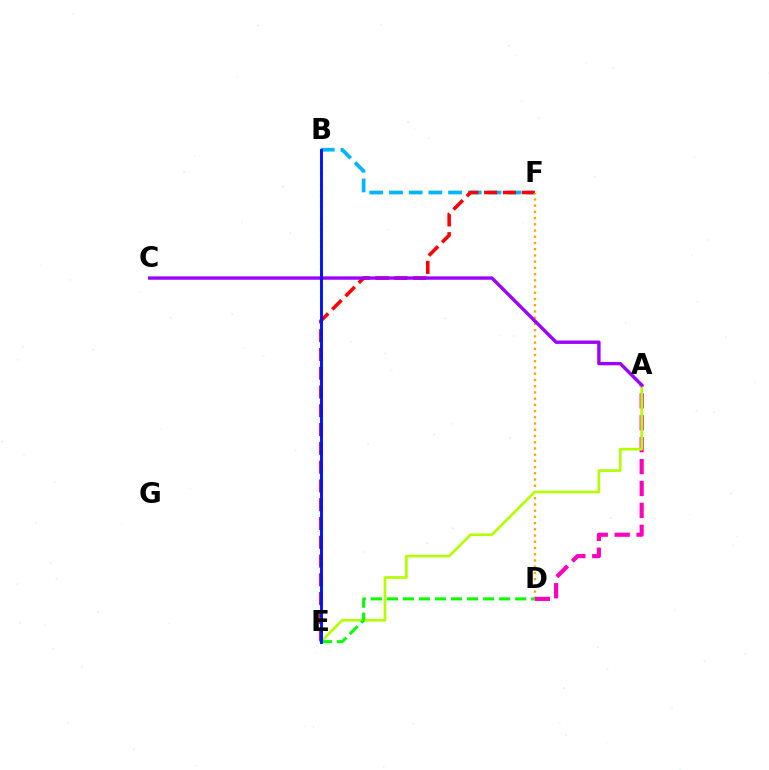{('B', 'F'): [{'color': '#00b5ff', 'line_style': 'dashed', 'thickness': 2.68}], ('E', 'F'): [{'color': '#ff0000', 'line_style': 'dashed', 'thickness': 2.55}], ('B', 'E'): [{'color': '#00ff9d', 'line_style': 'dotted', 'thickness': 1.53}, {'color': '#0010ff', 'line_style': 'solid', 'thickness': 2.08}], ('D', 'F'): [{'color': '#ffa500', 'line_style': 'dotted', 'thickness': 1.69}], ('A', 'D'): [{'color': '#ff00bd', 'line_style': 'dashed', 'thickness': 2.98}], ('A', 'E'): [{'color': '#b3ff00', 'line_style': 'solid', 'thickness': 1.93}], ('D', 'E'): [{'color': '#08ff00', 'line_style': 'dashed', 'thickness': 2.18}], ('A', 'C'): [{'color': '#9b00ff', 'line_style': 'solid', 'thickness': 2.43}]}